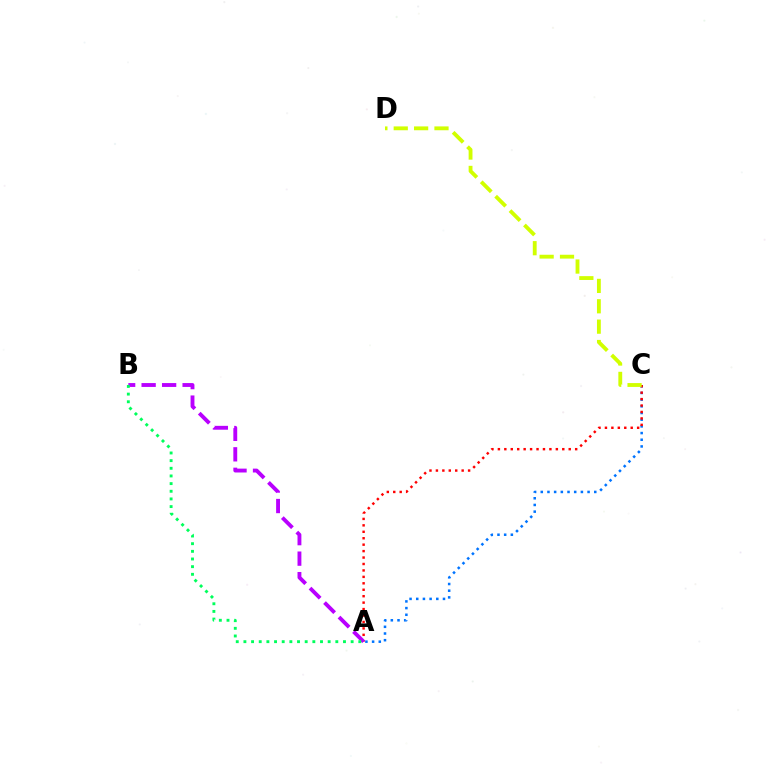{('A', 'C'): [{'color': '#0074ff', 'line_style': 'dotted', 'thickness': 1.82}, {'color': '#ff0000', 'line_style': 'dotted', 'thickness': 1.75}], ('A', 'B'): [{'color': '#b900ff', 'line_style': 'dashed', 'thickness': 2.78}, {'color': '#00ff5c', 'line_style': 'dotted', 'thickness': 2.08}], ('C', 'D'): [{'color': '#d1ff00', 'line_style': 'dashed', 'thickness': 2.77}]}